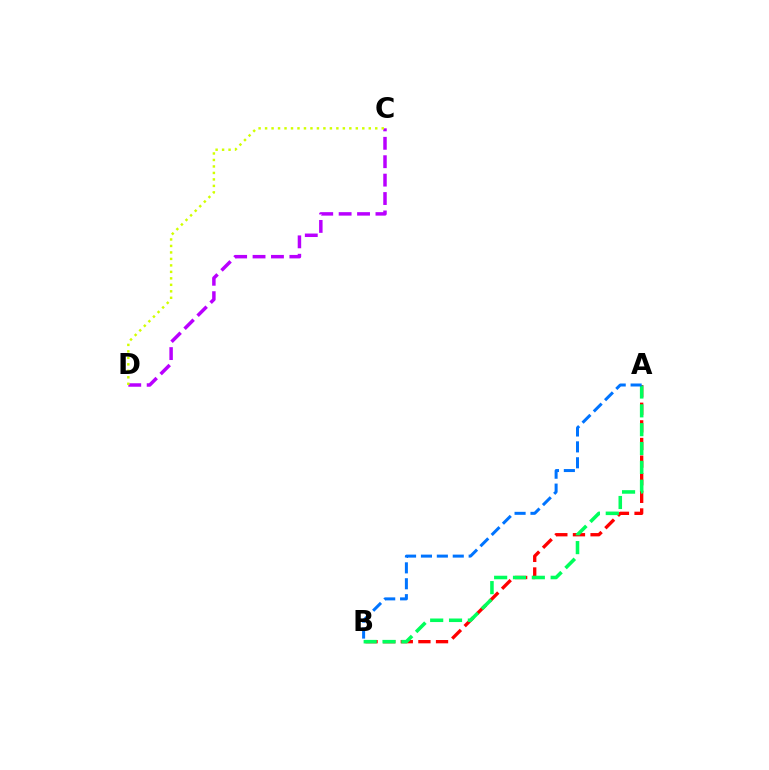{('C', 'D'): [{'color': '#b900ff', 'line_style': 'dashed', 'thickness': 2.5}, {'color': '#d1ff00', 'line_style': 'dotted', 'thickness': 1.76}], ('A', 'B'): [{'color': '#ff0000', 'line_style': 'dashed', 'thickness': 2.39}, {'color': '#00ff5c', 'line_style': 'dashed', 'thickness': 2.56}, {'color': '#0074ff', 'line_style': 'dashed', 'thickness': 2.16}]}